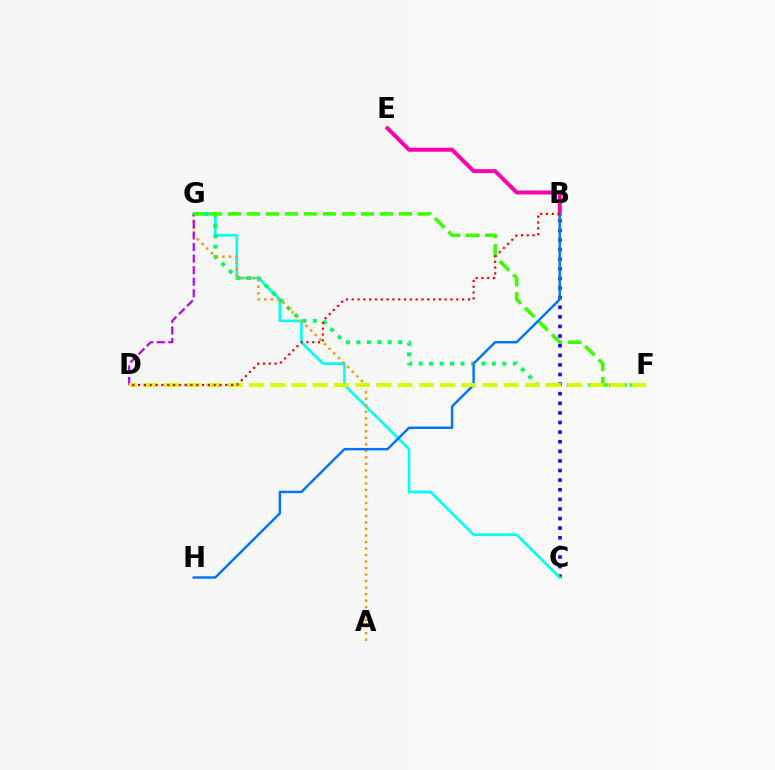{('B', 'C'): [{'color': '#2500ff', 'line_style': 'dotted', 'thickness': 2.61}], ('B', 'E'): [{'color': '#ff00ac', 'line_style': 'solid', 'thickness': 2.86}], ('C', 'G'): [{'color': '#00fff6', 'line_style': 'solid', 'thickness': 1.91}], ('F', 'G'): [{'color': '#00ff5c', 'line_style': 'dotted', 'thickness': 2.84}, {'color': '#3dff00', 'line_style': 'dashed', 'thickness': 2.58}], ('A', 'G'): [{'color': '#ff9400', 'line_style': 'dotted', 'thickness': 1.77}], ('D', 'G'): [{'color': '#b900ff', 'line_style': 'dashed', 'thickness': 1.57}], ('B', 'H'): [{'color': '#0074ff', 'line_style': 'solid', 'thickness': 1.75}], ('D', 'F'): [{'color': '#d1ff00', 'line_style': 'dashed', 'thickness': 2.88}], ('B', 'D'): [{'color': '#ff0000', 'line_style': 'dotted', 'thickness': 1.58}]}